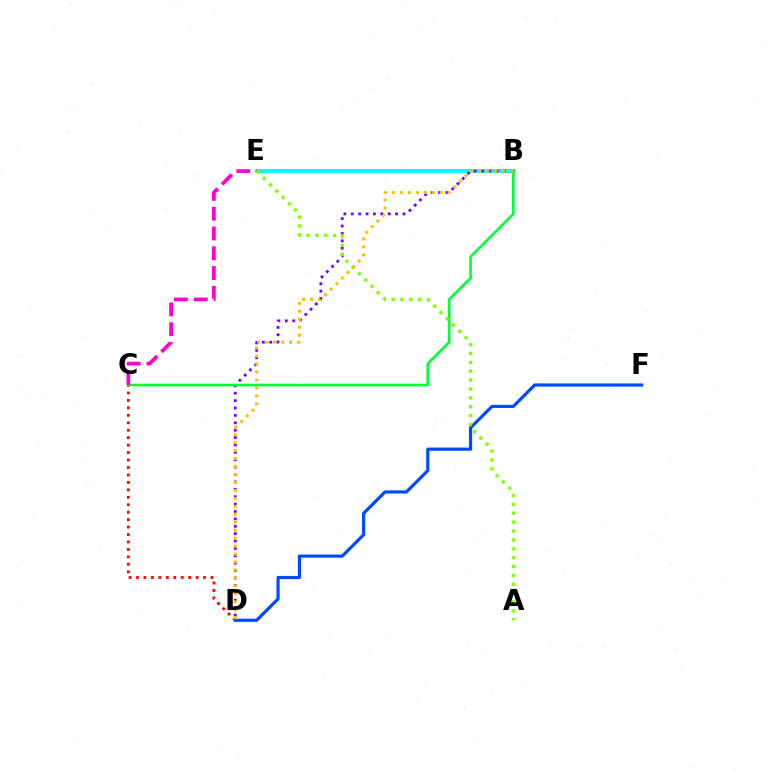{('C', 'D'): [{'color': '#ff0000', 'line_style': 'dotted', 'thickness': 2.02}], ('B', 'E'): [{'color': '#00fff6', 'line_style': 'solid', 'thickness': 2.85}], ('D', 'F'): [{'color': '#004bff', 'line_style': 'solid', 'thickness': 2.29}], ('B', 'D'): [{'color': '#7200ff', 'line_style': 'dotted', 'thickness': 2.01}, {'color': '#ffbd00', 'line_style': 'dotted', 'thickness': 2.16}], ('B', 'C'): [{'color': '#00ff39', 'line_style': 'solid', 'thickness': 1.91}], ('C', 'E'): [{'color': '#ff00cf', 'line_style': 'dashed', 'thickness': 2.69}], ('A', 'E'): [{'color': '#84ff00', 'line_style': 'dotted', 'thickness': 2.41}]}